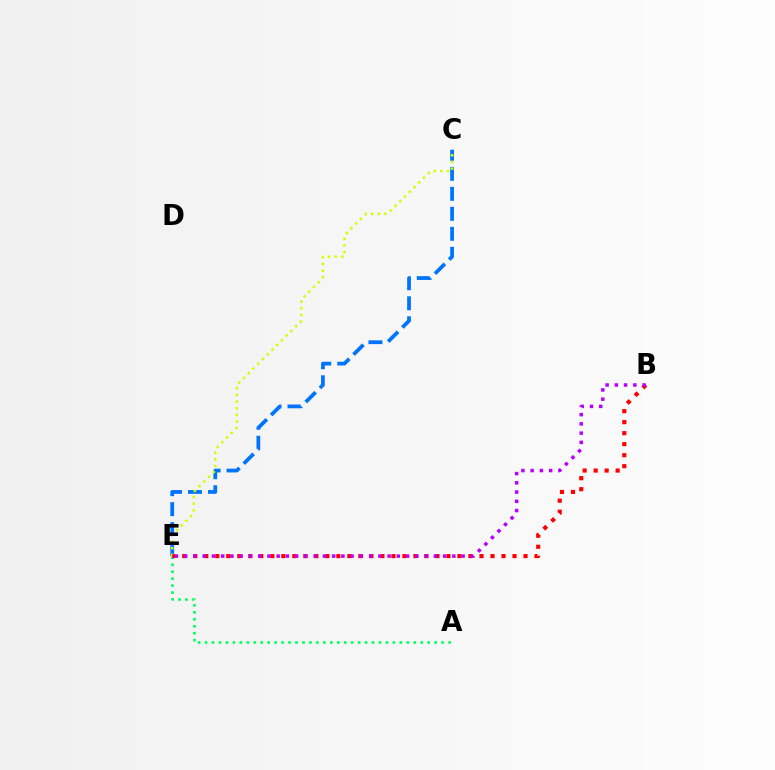{('C', 'E'): [{'color': '#0074ff', 'line_style': 'dashed', 'thickness': 2.72}, {'color': '#d1ff00', 'line_style': 'dotted', 'thickness': 1.81}], ('A', 'E'): [{'color': '#00ff5c', 'line_style': 'dotted', 'thickness': 1.89}], ('B', 'E'): [{'color': '#ff0000', 'line_style': 'dotted', 'thickness': 2.99}, {'color': '#b900ff', 'line_style': 'dotted', 'thickness': 2.51}]}